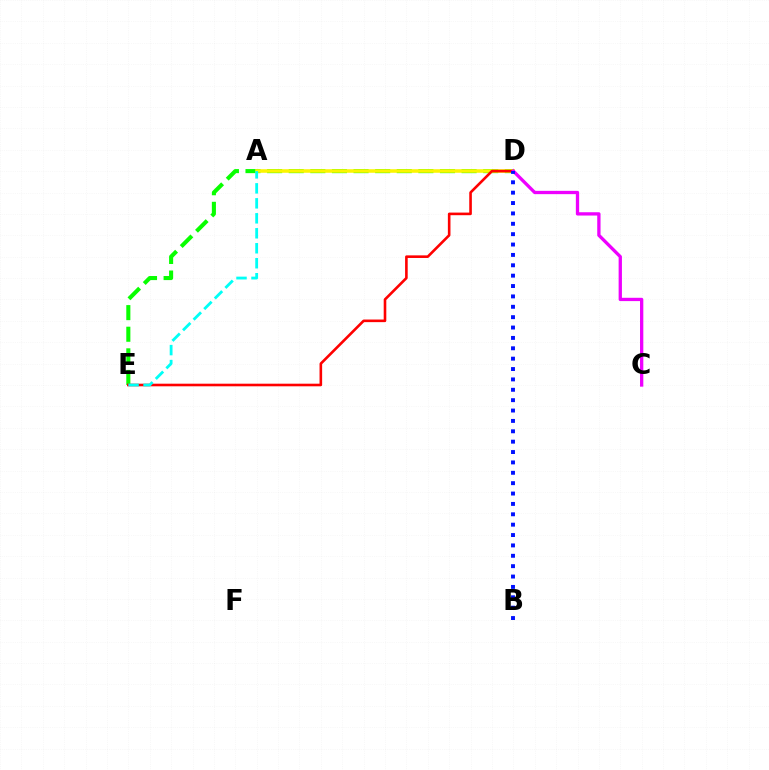{('D', 'E'): [{'color': '#08ff00', 'line_style': 'dashed', 'thickness': 2.94}, {'color': '#ff0000', 'line_style': 'solid', 'thickness': 1.88}], ('A', 'D'): [{'color': '#fcf500', 'line_style': 'solid', 'thickness': 2.56}], ('C', 'D'): [{'color': '#ee00ff', 'line_style': 'solid', 'thickness': 2.38}], ('A', 'E'): [{'color': '#00fff6', 'line_style': 'dashed', 'thickness': 2.04}], ('B', 'D'): [{'color': '#0010ff', 'line_style': 'dotted', 'thickness': 2.82}]}